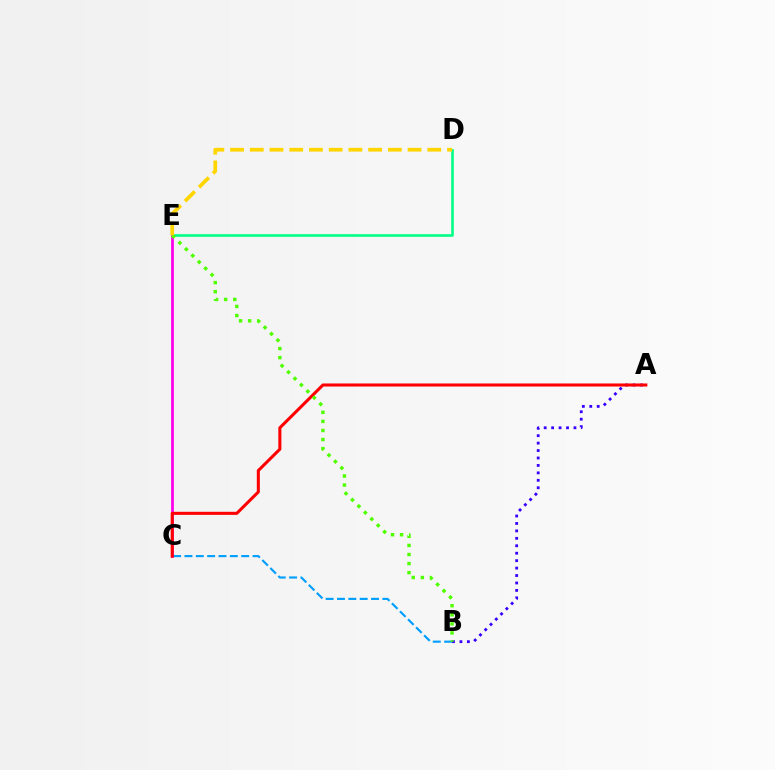{('A', 'B'): [{'color': '#3700ff', 'line_style': 'dotted', 'thickness': 2.02}], ('B', 'C'): [{'color': '#009eff', 'line_style': 'dashed', 'thickness': 1.54}], ('D', 'E'): [{'color': '#00ff86', 'line_style': 'solid', 'thickness': 1.9}, {'color': '#ffd500', 'line_style': 'dashed', 'thickness': 2.68}], ('C', 'E'): [{'color': '#ff00ed', 'line_style': 'solid', 'thickness': 1.97}], ('A', 'C'): [{'color': '#ff0000', 'line_style': 'solid', 'thickness': 2.21}], ('B', 'E'): [{'color': '#4fff00', 'line_style': 'dotted', 'thickness': 2.47}]}